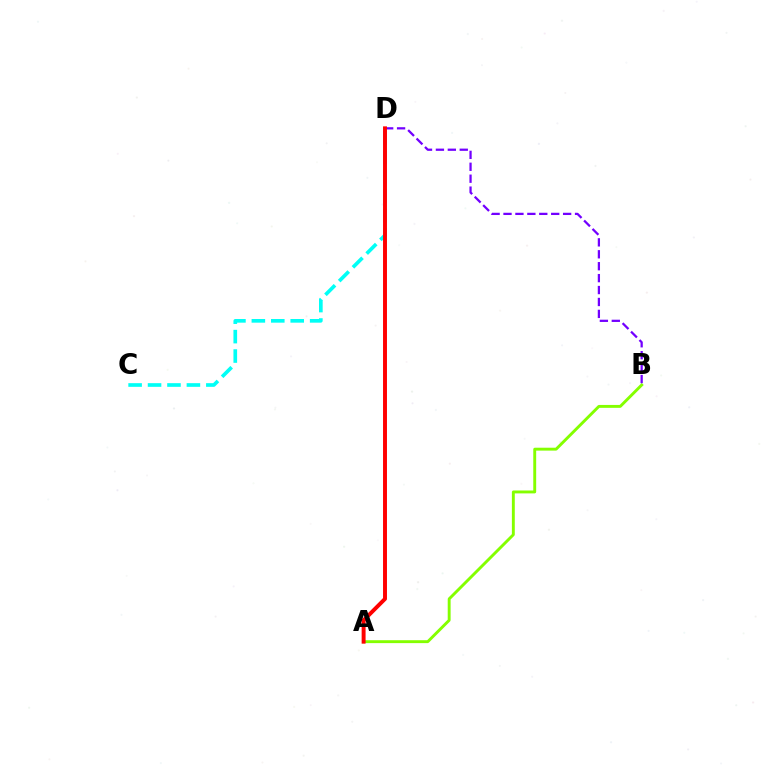{('A', 'B'): [{'color': '#84ff00', 'line_style': 'solid', 'thickness': 2.09}], ('B', 'D'): [{'color': '#7200ff', 'line_style': 'dashed', 'thickness': 1.62}], ('C', 'D'): [{'color': '#00fff6', 'line_style': 'dashed', 'thickness': 2.64}], ('A', 'D'): [{'color': '#ff0000', 'line_style': 'solid', 'thickness': 2.84}]}